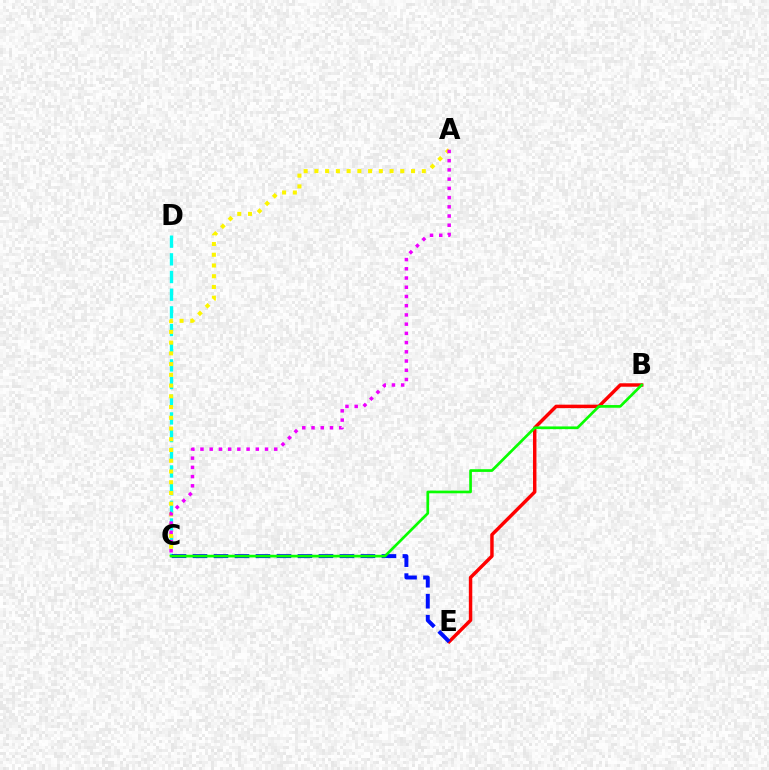{('C', 'D'): [{'color': '#00fff6', 'line_style': 'dashed', 'thickness': 2.4}], ('B', 'E'): [{'color': '#ff0000', 'line_style': 'solid', 'thickness': 2.48}], ('A', 'C'): [{'color': '#fcf500', 'line_style': 'dotted', 'thickness': 2.92}, {'color': '#ee00ff', 'line_style': 'dotted', 'thickness': 2.51}], ('C', 'E'): [{'color': '#0010ff', 'line_style': 'dashed', 'thickness': 2.85}], ('B', 'C'): [{'color': '#08ff00', 'line_style': 'solid', 'thickness': 1.94}]}